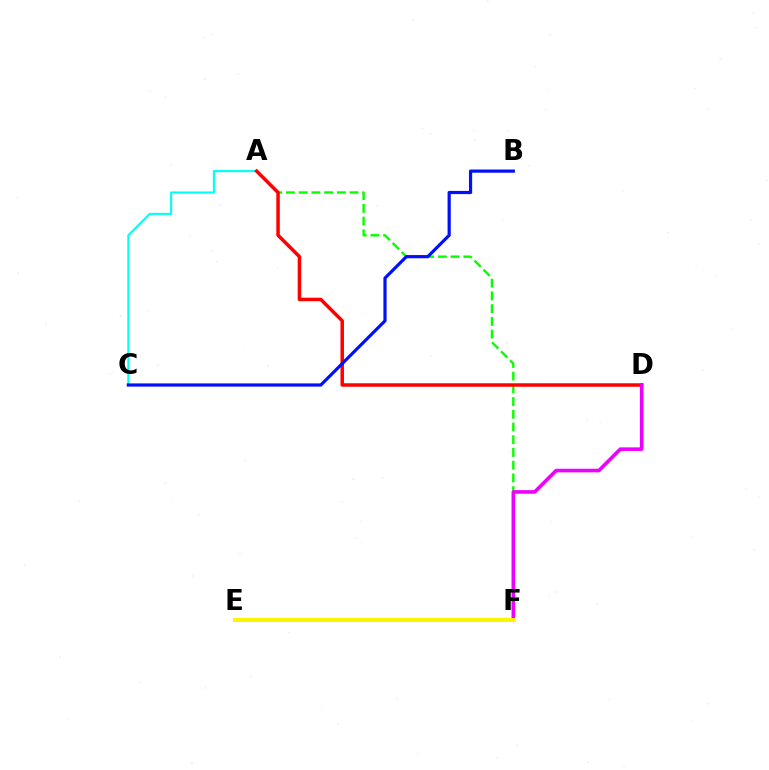{('A', 'C'): [{'color': '#00fff6', 'line_style': 'solid', 'thickness': 1.52}], ('A', 'F'): [{'color': '#08ff00', 'line_style': 'dashed', 'thickness': 1.73}], ('A', 'D'): [{'color': '#ff0000', 'line_style': 'solid', 'thickness': 2.51}], ('D', 'F'): [{'color': '#ee00ff', 'line_style': 'solid', 'thickness': 2.6}], ('B', 'C'): [{'color': '#0010ff', 'line_style': 'solid', 'thickness': 2.3}], ('E', 'F'): [{'color': '#fcf500', 'line_style': 'solid', 'thickness': 2.87}]}